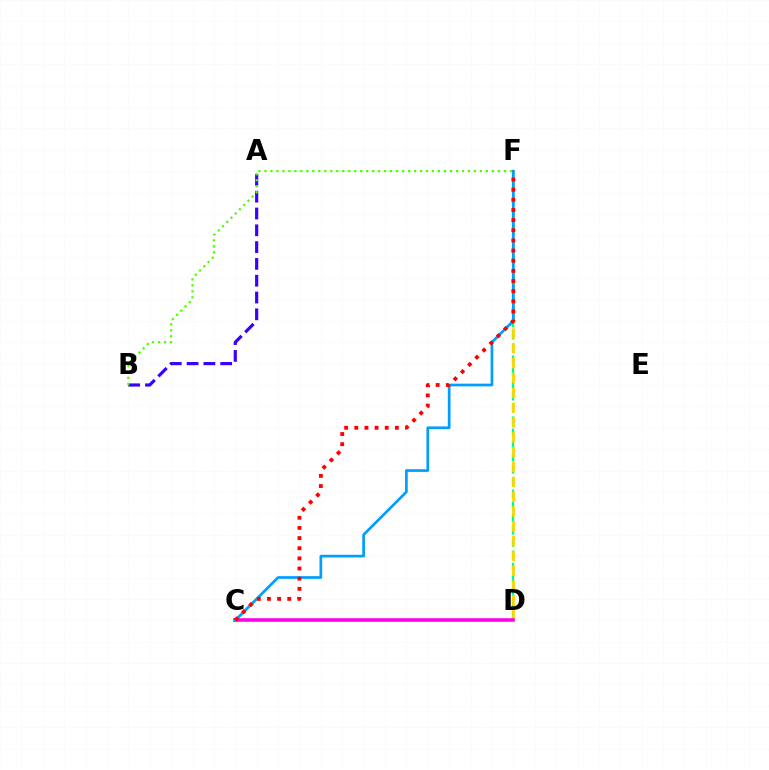{('D', 'F'): [{'color': '#00ff86', 'line_style': 'dashed', 'thickness': 1.66}, {'color': '#ffd500', 'line_style': 'dashed', 'thickness': 2.01}], ('C', 'D'): [{'color': '#ff00ed', 'line_style': 'solid', 'thickness': 2.58}], ('C', 'F'): [{'color': '#009eff', 'line_style': 'solid', 'thickness': 1.94}, {'color': '#ff0000', 'line_style': 'dotted', 'thickness': 2.76}], ('A', 'B'): [{'color': '#3700ff', 'line_style': 'dashed', 'thickness': 2.28}], ('B', 'F'): [{'color': '#4fff00', 'line_style': 'dotted', 'thickness': 1.63}]}